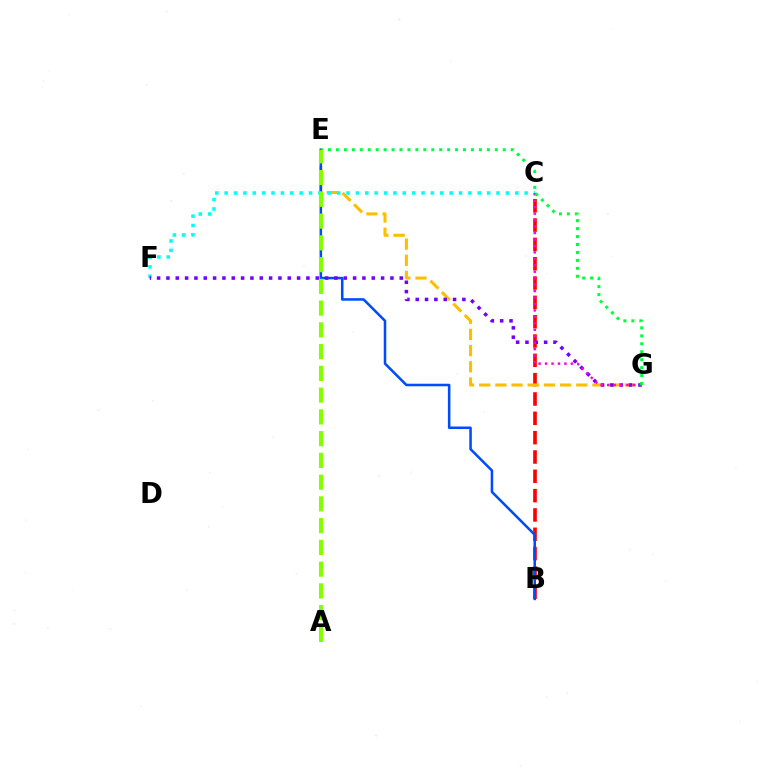{('B', 'C'): [{'color': '#ff0000', 'line_style': 'dashed', 'thickness': 2.63}], ('E', 'G'): [{'color': '#ffbd00', 'line_style': 'dashed', 'thickness': 2.2}, {'color': '#00ff39', 'line_style': 'dotted', 'thickness': 2.16}], ('B', 'E'): [{'color': '#004bff', 'line_style': 'solid', 'thickness': 1.83}], ('C', 'F'): [{'color': '#00fff6', 'line_style': 'dotted', 'thickness': 2.55}], ('F', 'G'): [{'color': '#7200ff', 'line_style': 'dotted', 'thickness': 2.54}], ('C', 'G'): [{'color': '#ff00cf', 'line_style': 'dotted', 'thickness': 1.75}], ('A', 'E'): [{'color': '#84ff00', 'line_style': 'dashed', 'thickness': 2.96}]}